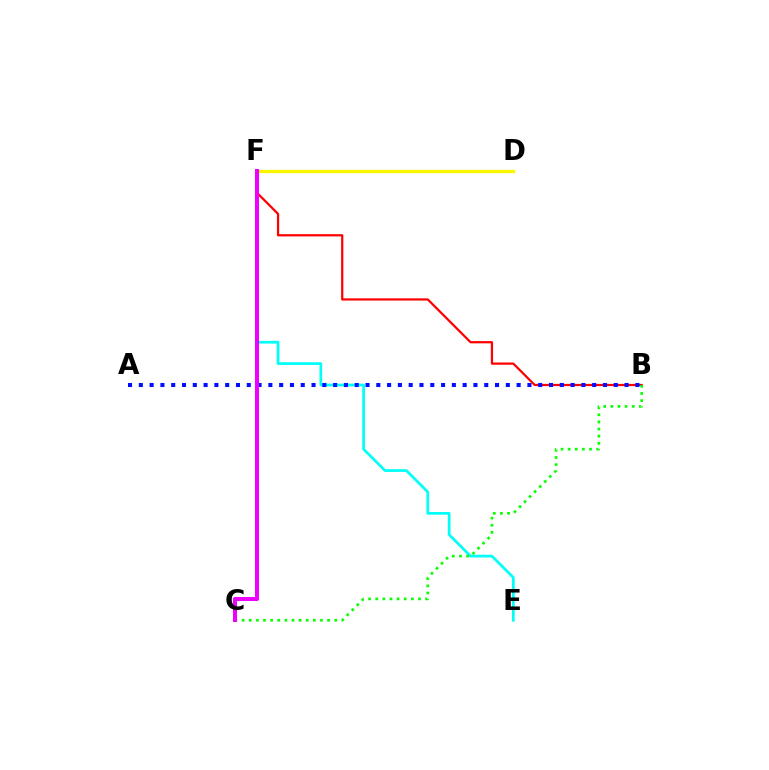{('E', 'F'): [{'color': '#00fff6', 'line_style': 'solid', 'thickness': 1.96}], ('B', 'F'): [{'color': '#ff0000', 'line_style': 'solid', 'thickness': 1.61}], ('A', 'B'): [{'color': '#0010ff', 'line_style': 'dotted', 'thickness': 2.93}], ('B', 'C'): [{'color': '#08ff00', 'line_style': 'dotted', 'thickness': 1.94}], ('D', 'F'): [{'color': '#fcf500', 'line_style': 'solid', 'thickness': 2.34}], ('C', 'F'): [{'color': '#ee00ff', 'line_style': 'solid', 'thickness': 2.91}]}